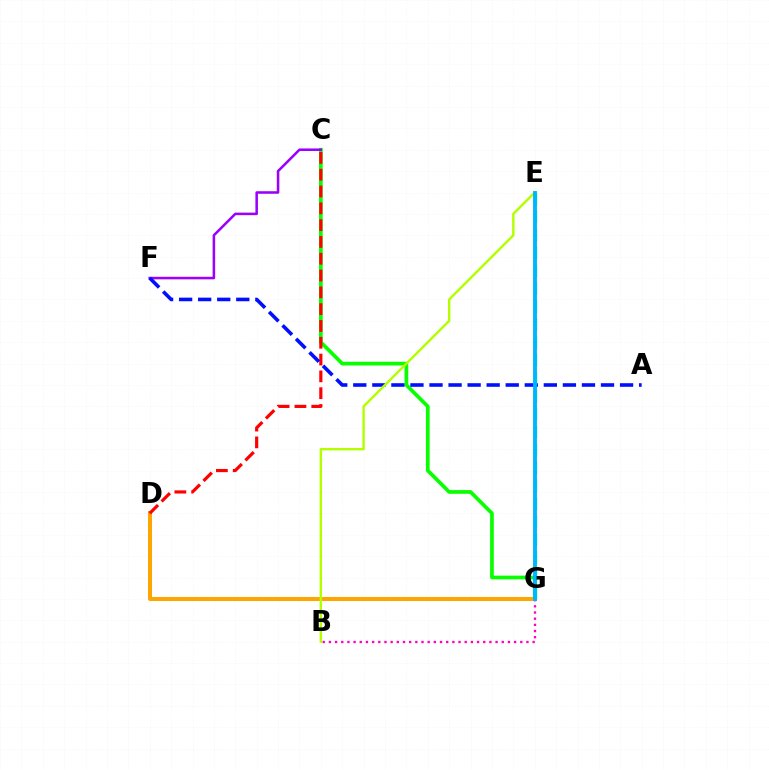{('C', 'G'): [{'color': '#08ff00', 'line_style': 'solid', 'thickness': 2.67}], ('C', 'F'): [{'color': '#9b00ff', 'line_style': 'solid', 'thickness': 1.83}], ('D', 'G'): [{'color': '#ffa500', 'line_style': 'solid', 'thickness': 2.89}], ('C', 'D'): [{'color': '#ff0000', 'line_style': 'dashed', 'thickness': 2.28}], ('A', 'F'): [{'color': '#0010ff', 'line_style': 'dashed', 'thickness': 2.59}], ('E', 'G'): [{'color': '#00ff9d', 'line_style': 'dashed', 'thickness': 2.43}, {'color': '#00b5ff', 'line_style': 'solid', 'thickness': 2.8}], ('B', 'E'): [{'color': '#b3ff00', 'line_style': 'solid', 'thickness': 1.74}], ('B', 'G'): [{'color': '#ff00bd', 'line_style': 'dotted', 'thickness': 1.68}]}